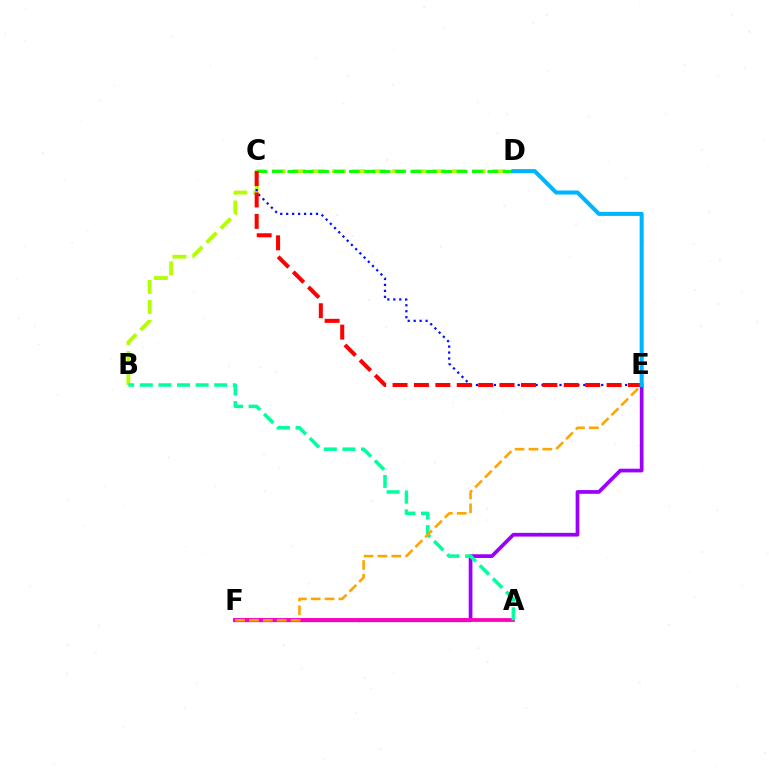{('E', 'F'): [{'color': '#9b00ff', 'line_style': 'solid', 'thickness': 2.67}, {'color': '#ffa500', 'line_style': 'dashed', 'thickness': 1.88}], ('B', 'D'): [{'color': '#b3ff00', 'line_style': 'dashed', 'thickness': 2.72}], ('A', 'F'): [{'color': '#ff00bd', 'line_style': 'solid', 'thickness': 2.73}], ('C', 'D'): [{'color': '#08ff00', 'line_style': 'dashed', 'thickness': 2.09}], ('C', 'E'): [{'color': '#0010ff', 'line_style': 'dotted', 'thickness': 1.62}, {'color': '#ff0000', 'line_style': 'dashed', 'thickness': 2.91}], ('A', 'B'): [{'color': '#00ff9d', 'line_style': 'dashed', 'thickness': 2.53}], ('D', 'E'): [{'color': '#00b5ff', 'line_style': 'solid', 'thickness': 2.91}]}